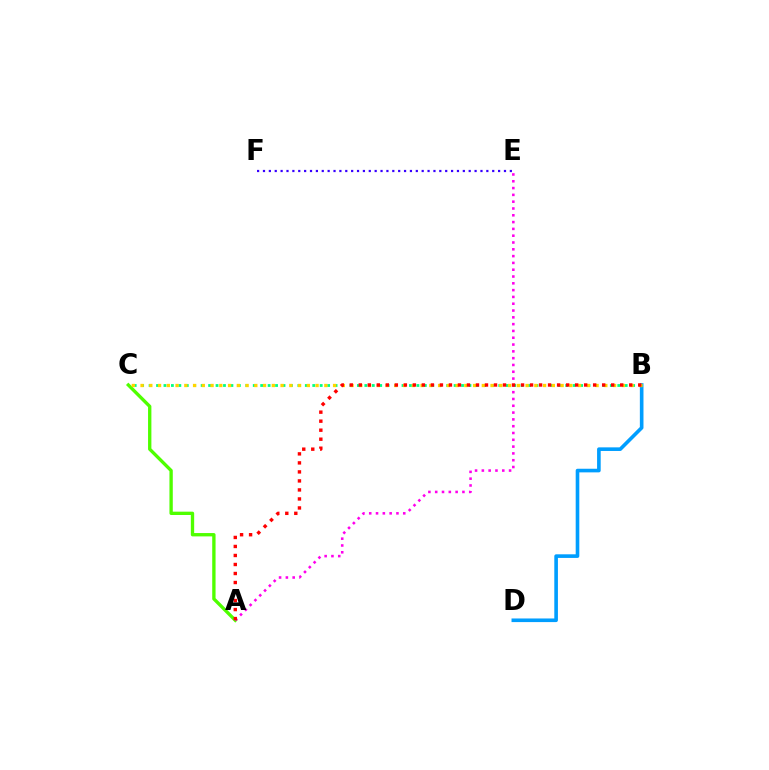{('B', 'D'): [{'color': '#009eff', 'line_style': 'solid', 'thickness': 2.61}], ('B', 'C'): [{'color': '#00ff86', 'line_style': 'dotted', 'thickness': 2.02}, {'color': '#ffd500', 'line_style': 'dotted', 'thickness': 2.38}], ('A', 'C'): [{'color': '#4fff00', 'line_style': 'solid', 'thickness': 2.4}], ('A', 'E'): [{'color': '#ff00ed', 'line_style': 'dotted', 'thickness': 1.85}], ('E', 'F'): [{'color': '#3700ff', 'line_style': 'dotted', 'thickness': 1.6}], ('A', 'B'): [{'color': '#ff0000', 'line_style': 'dotted', 'thickness': 2.45}]}